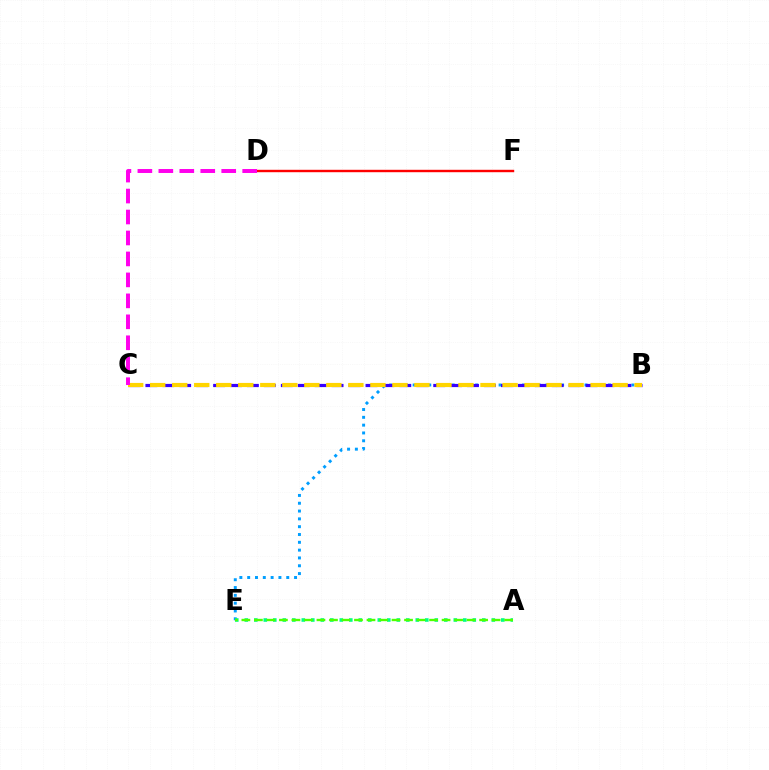{('B', 'E'): [{'color': '#009eff', 'line_style': 'dotted', 'thickness': 2.12}], ('A', 'E'): [{'color': '#00ff86', 'line_style': 'dotted', 'thickness': 2.58}, {'color': '#4fff00', 'line_style': 'dashed', 'thickness': 1.7}], ('D', 'F'): [{'color': '#ff0000', 'line_style': 'solid', 'thickness': 1.74}], ('B', 'C'): [{'color': '#3700ff', 'line_style': 'dashed', 'thickness': 2.3}, {'color': '#ffd500', 'line_style': 'dashed', 'thickness': 2.99}], ('C', 'D'): [{'color': '#ff00ed', 'line_style': 'dashed', 'thickness': 2.85}]}